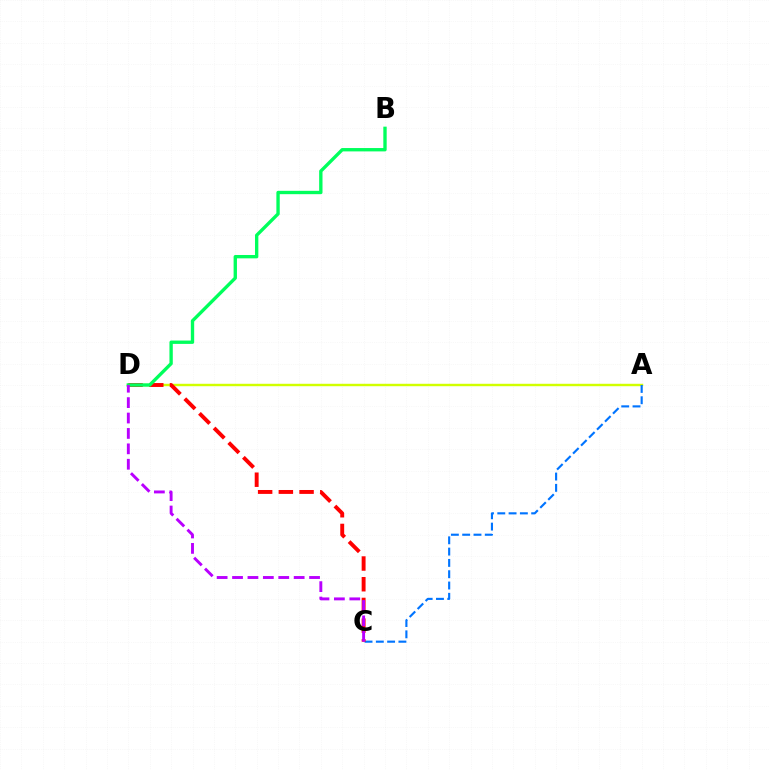{('A', 'D'): [{'color': '#d1ff00', 'line_style': 'solid', 'thickness': 1.75}], ('A', 'C'): [{'color': '#0074ff', 'line_style': 'dashed', 'thickness': 1.53}], ('C', 'D'): [{'color': '#ff0000', 'line_style': 'dashed', 'thickness': 2.81}, {'color': '#b900ff', 'line_style': 'dashed', 'thickness': 2.09}], ('B', 'D'): [{'color': '#00ff5c', 'line_style': 'solid', 'thickness': 2.41}]}